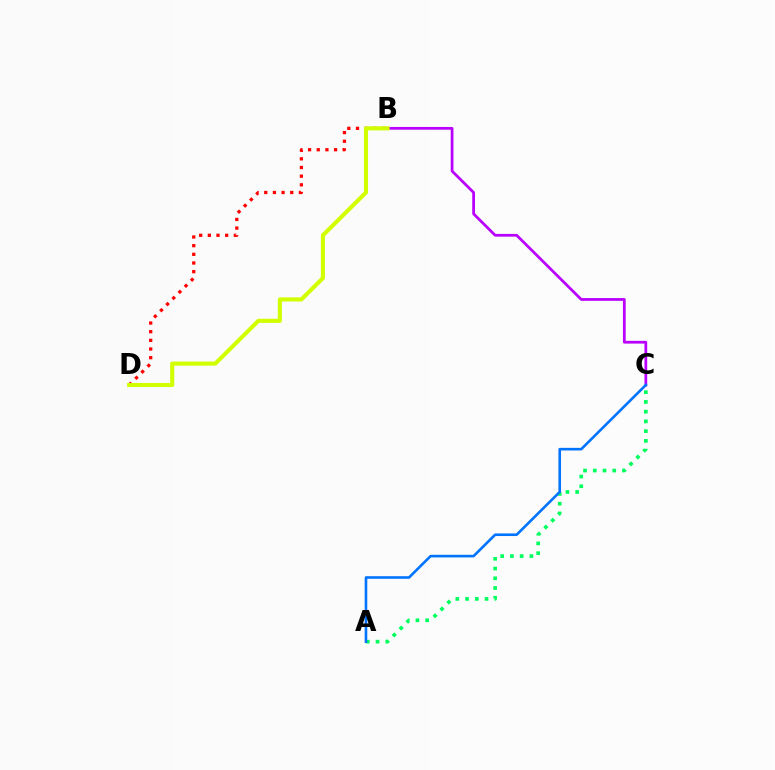{('A', 'C'): [{'color': '#00ff5c', 'line_style': 'dotted', 'thickness': 2.65}, {'color': '#0074ff', 'line_style': 'solid', 'thickness': 1.89}], ('B', 'D'): [{'color': '#ff0000', 'line_style': 'dotted', 'thickness': 2.35}, {'color': '#d1ff00', 'line_style': 'solid', 'thickness': 2.96}], ('B', 'C'): [{'color': '#b900ff', 'line_style': 'solid', 'thickness': 1.98}]}